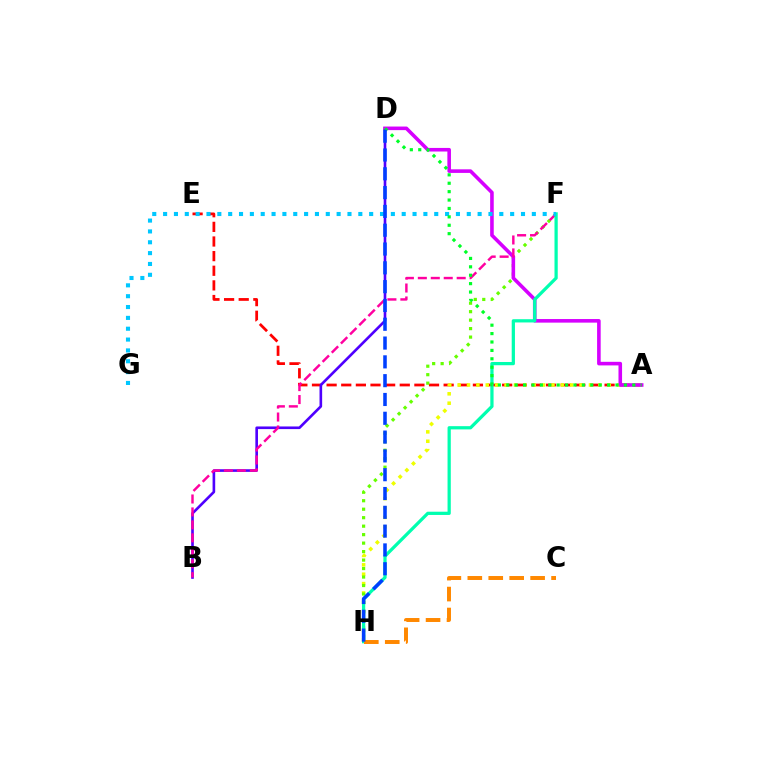{('A', 'E'): [{'color': '#ff0000', 'line_style': 'dashed', 'thickness': 1.99}], ('B', 'D'): [{'color': '#4f00ff', 'line_style': 'solid', 'thickness': 1.9}], ('A', 'H'): [{'color': '#eeff00', 'line_style': 'dotted', 'thickness': 2.55}], ('F', 'H'): [{'color': '#66ff00', 'line_style': 'dotted', 'thickness': 2.3}, {'color': '#00ffaf', 'line_style': 'solid', 'thickness': 2.33}], ('A', 'D'): [{'color': '#d600ff', 'line_style': 'solid', 'thickness': 2.58}, {'color': '#00ff27', 'line_style': 'dotted', 'thickness': 2.28}], ('B', 'F'): [{'color': '#ff00a0', 'line_style': 'dashed', 'thickness': 1.76}], ('F', 'G'): [{'color': '#00c7ff', 'line_style': 'dotted', 'thickness': 2.95}], ('C', 'H'): [{'color': '#ff8800', 'line_style': 'dashed', 'thickness': 2.84}], ('D', 'H'): [{'color': '#003fff', 'line_style': 'dashed', 'thickness': 2.55}]}